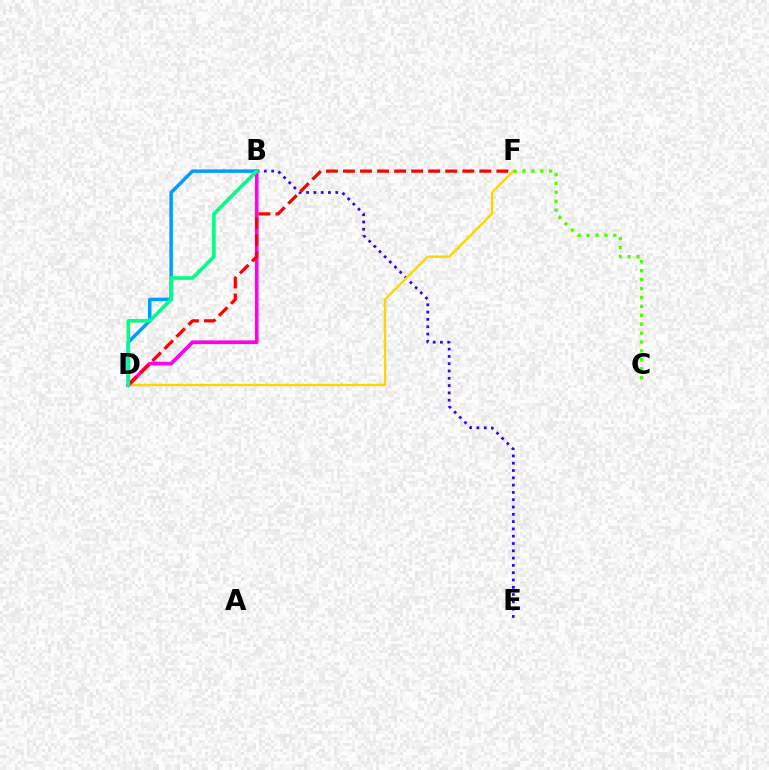{('B', 'E'): [{'color': '#3700ff', 'line_style': 'dotted', 'thickness': 1.98}], ('B', 'D'): [{'color': '#009eff', 'line_style': 'solid', 'thickness': 2.53}, {'color': '#ff00ed', 'line_style': 'solid', 'thickness': 2.64}, {'color': '#00ff86', 'line_style': 'solid', 'thickness': 2.6}], ('D', 'F'): [{'color': '#ffd500', 'line_style': 'solid', 'thickness': 1.7}, {'color': '#ff0000', 'line_style': 'dashed', 'thickness': 2.32}], ('C', 'F'): [{'color': '#4fff00', 'line_style': 'dotted', 'thickness': 2.42}]}